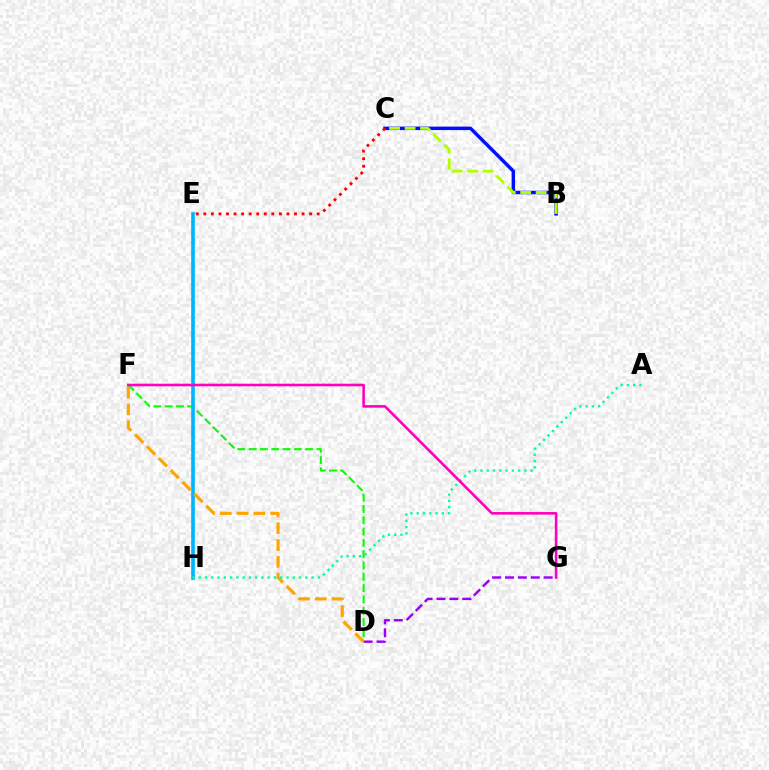{('D', 'F'): [{'color': '#08ff00', 'line_style': 'dashed', 'thickness': 1.54}, {'color': '#ffa500', 'line_style': 'dashed', 'thickness': 2.28}], ('D', 'G'): [{'color': '#9b00ff', 'line_style': 'dashed', 'thickness': 1.75}], ('E', 'H'): [{'color': '#00b5ff', 'line_style': 'solid', 'thickness': 2.62}], ('B', 'C'): [{'color': '#0010ff', 'line_style': 'solid', 'thickness': 2.49}, {'color': '#b3ff00', 'line_style': 'dashed', 'thickness': 2.1}], ('C', 'E'): [{'color': '#ff0000', 'line_style': 'dotted', 'thickness': 2.05}], ('A', 'H'): [{'color': '#00ff9d', 'line_style': 'dotted', 'thickness': 1.7}], ('F', 'G'): [{'color': '#ff00bd', 'line_style': 'solid', 'thickness': 1.87}]}